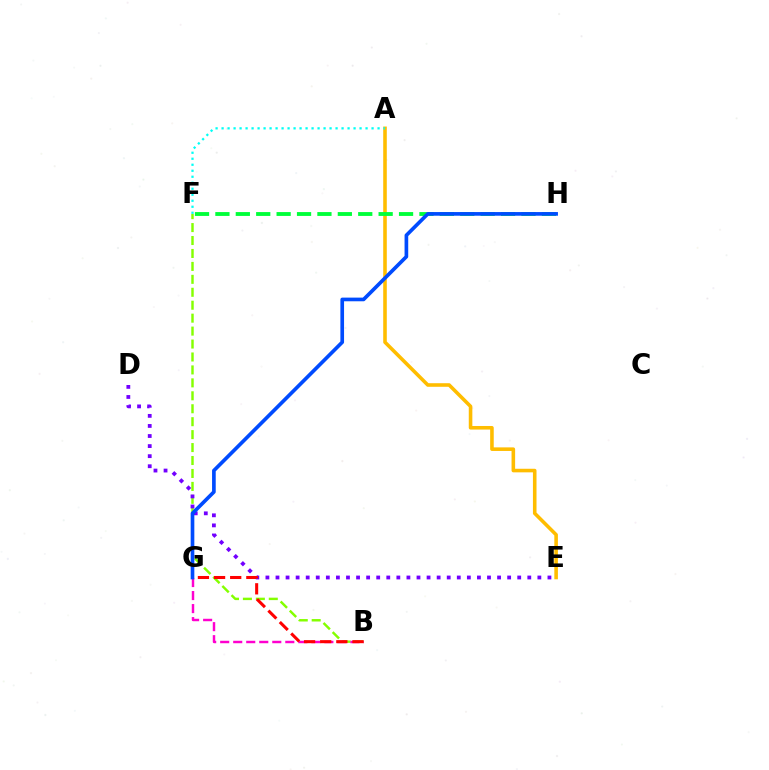{('B', 'F'): [{'color': '#84ff00', 'line_style': 'dashed', 'thickness': 1.76}], ('A', 'E'): [{'color': '#ffbd00', 'line_style': 'solid', 'thickness': 2.58}], ('B', 'G'): [{'color': '#ff00cf', 'line_style': 'dashed', 'thickness': 1.77}, {'color': '#ff0000', 'line_style': 'dashed', 'thickness': 2.19}], ('D', 'E'): [{'color': '#7200ff', 'line_style': 'dotted', 'thickness': 2.74}], ('F', 'H'): [{'color': '#00ff39', 'line_style': 'dashed', 'thickness': 2.77}], ('A', 'F'): [{'color': '#00fff6', 'line_style': 'dotted', 'thickness': 1.63}], ('G', 'H'): [{'color': '#004bff', 'line_style': 'solid', 'thickness': 2.64}]}